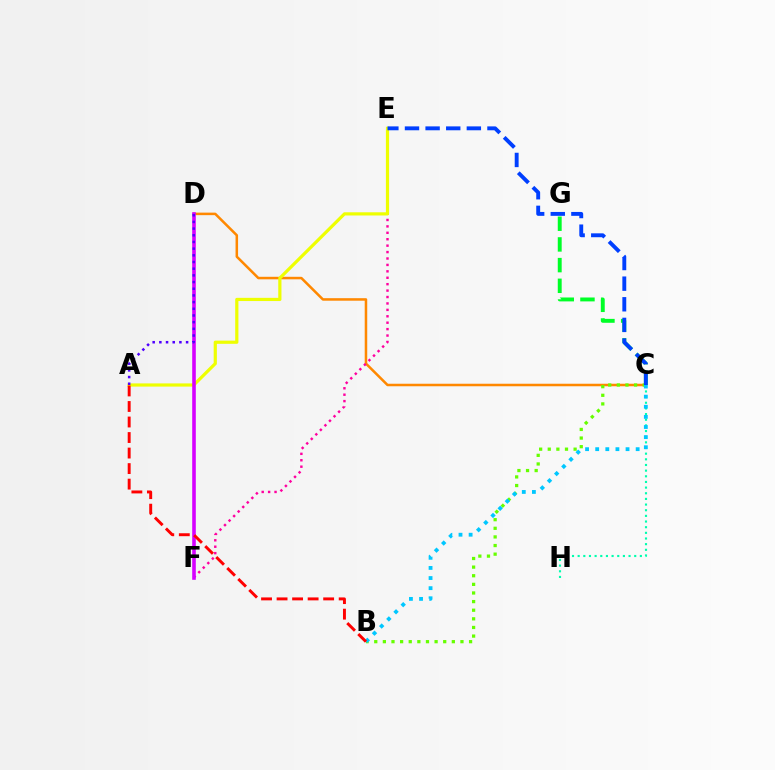{('C', 'G'): [{'color': '#00ff27', 'line_style': 'dashed', 'thickness': 2.81}], ('C', 'D'): [{'color': '#ff8800', 'line_style': 'solid', 'thickness': 1.82}], ('E', 'F'): [{'color': '#ff00a0', 'line_style': 'dotted', 'thickness': 1.74}], ('C', 'H'): [{'color': '#00ffaf', 'line_style': 'dotted', 'thickness': 1.54}], ('B', 'C'): [{'color': '#66ff00', 'line_style': 'dotted', 'thickness': 2.34}, {'color': '#00c7ff', 'line_style': 'dotted', 'thickness': 2.75}], ('A', 'E'): [{'color': '#eeff00', 'line_style': 'solid', 'thickness': 2.3}], ('D', 'F'): [{'color': '#d600ff', 'line_style': 'solid', 'thickness': 2.59}], ('A', 'B'): [{'color': '#ff0000', 'line_style': 'dashed', 'thickness': 2.11}], ('A', 'D'): [{'color': '#4f00ff', 'line_style': 'dotted', 'thickness': 1.82}], ('C', 'E'): [{'color': '#003fff', 'line_style': 'dashed', 'thickness': 2.8}]}